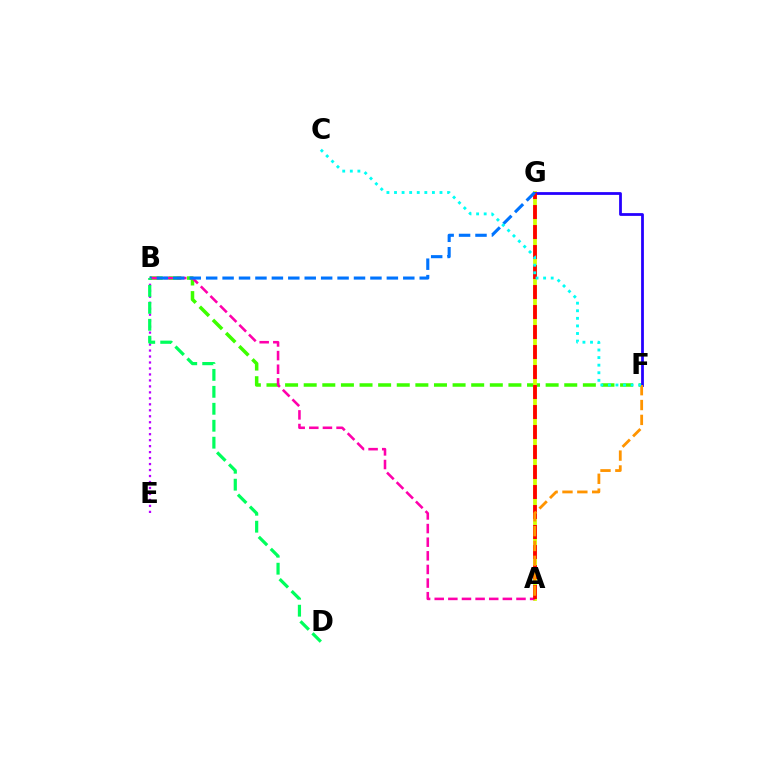{('B', 'F'): [{'color': '#3dff00', 'line_style': 'dashed', 'thickness': 2.53}], ('A', 'G'): [{'color': '#d1ff00', 'line_style': 'solid', 'thickness': 2.7}, {'color': '#ff0000', 'line_style': 'dashed', 'thickness': 2.72}], ('F', 'G'): [{'color': '#2500ff', 'line_style': 'solid', 'thickness': 2.0}], ('A', 'B'): [{'color': '#ff00ac', 'line_style': 'dashed', 'thickness': 1.85}], ('B', 'G'): [{'color': '#0074ff', 'line_style': 'dashed', 'thickness': 2.23}], ('B', 'E'): [{'color': '#b900ff', 'line_style': 'dotted', 'thickness': 1.62}], ('A', 'F'): [{'color': '#ff9400', 'line_style': 'dashed', 'thickness': 2.02}], ('B', 'D'): [{'color': '#00ff5c', 'line_style': 'dashed', 'thickness': 2.3}], ('C', 'F'): [{'color': '#00fff6', 'line_style': 'dotted', 'thickness': 2.06}]}